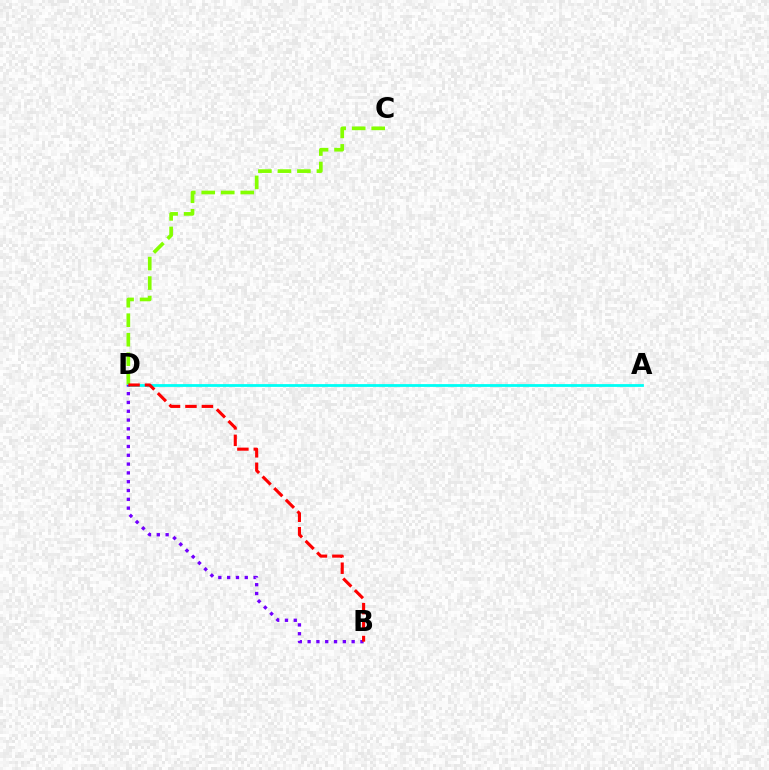{('C', 'D'): [{'color': '#84ff00', 'line_style': 'dashed', 'thickness': 2.65}], ('A', 'D'): [{'color': '#00fff6', 'line_style': 'solid', 'thickness': 2.01}], ('B', 'D'): [{'color': '#7200ff', 'line_style': 'dotted', 'thickness': 2.39}, {'color': '#ff0000', 'line_style': 'dashed', 'thickness': 2.23}]}